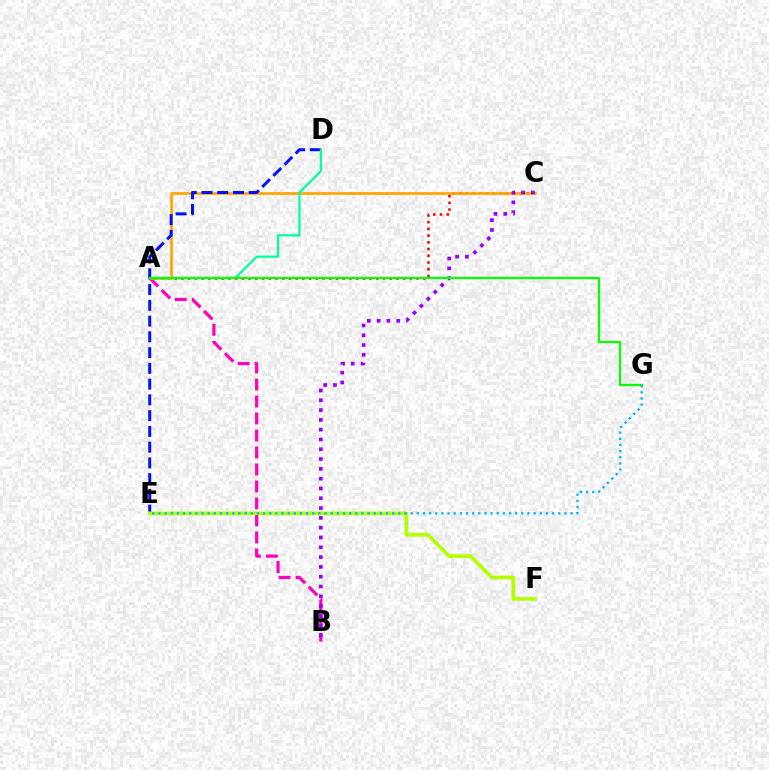{('A', 'C'): [{'color': '#ff0000', 'line_style': 'dotted', 'thickness': 1.83}, {'color': '#ffa500', 'line_style': 'solid', 'thickness': 1.94}], ('A', 'B'): [{'color': '#ff00bd', 'line_style': 'dashed', 'thickness': 2.31}], ('D', 'E'): [{'color': '#0010ff', 'line_style': 'dashed', 'thickness': 2.14}], ('A', 'D'): [{'color': '#00ff9d', 'line_style': 'solid', 'thickness': 1.62}], ('E', 'F'): [{'color': '#b3ff00', 'line_style': 'solid', 'thickness': 2.65}], ('B', 'C'): [{'color': '#9b00ff', 'line_style': 'dotted', 'thickness': 2.66}], ('A', 'G'): [{'color': '#08ff00', 'line_style': 'solid', 'thickness': 1.62}], ('E', 'G'): [{'color': '#00b5ff', 'line_style': 'dotted', 'thickness': 1.67}]}